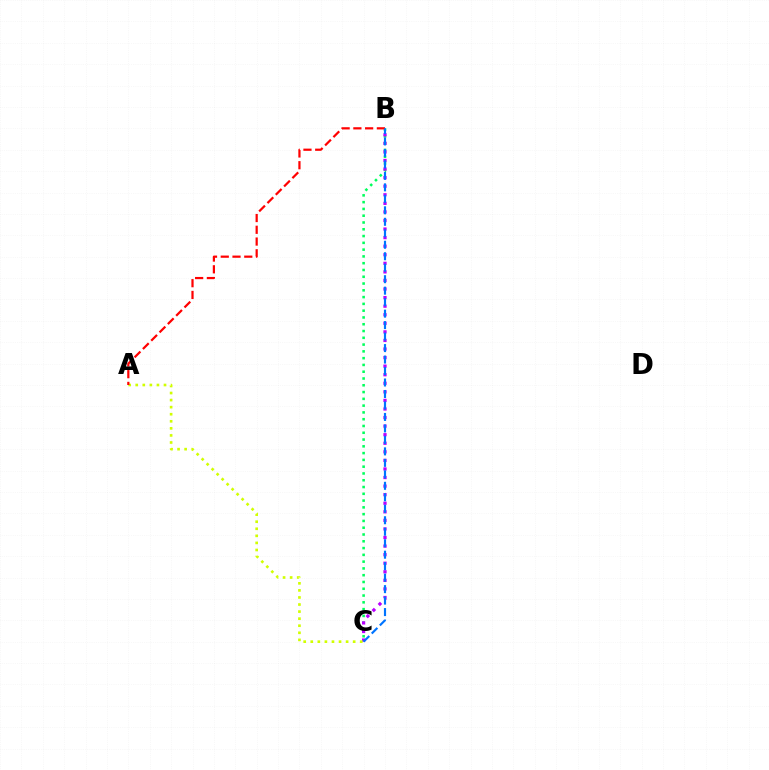{('B', 'C'): [{'color': '#00ff5c', 'line_style': 'dotted', 'thickness': 1.84}, {'color': '#b900ff', 'line_style': 'dotted', 'thickness': 2.33}, {'color': '#0074ff', 'line_style': 'dashed', 'thickness': 1.56}], ('A', 'C'): [{'color': '#d1ff00', 'line_style': 'dotted', 'thickness': 1.92}], ('A', 'B'): [{'color': '#ff0000', 'line_style': 'dashed', 'thickness': 1.6}]}